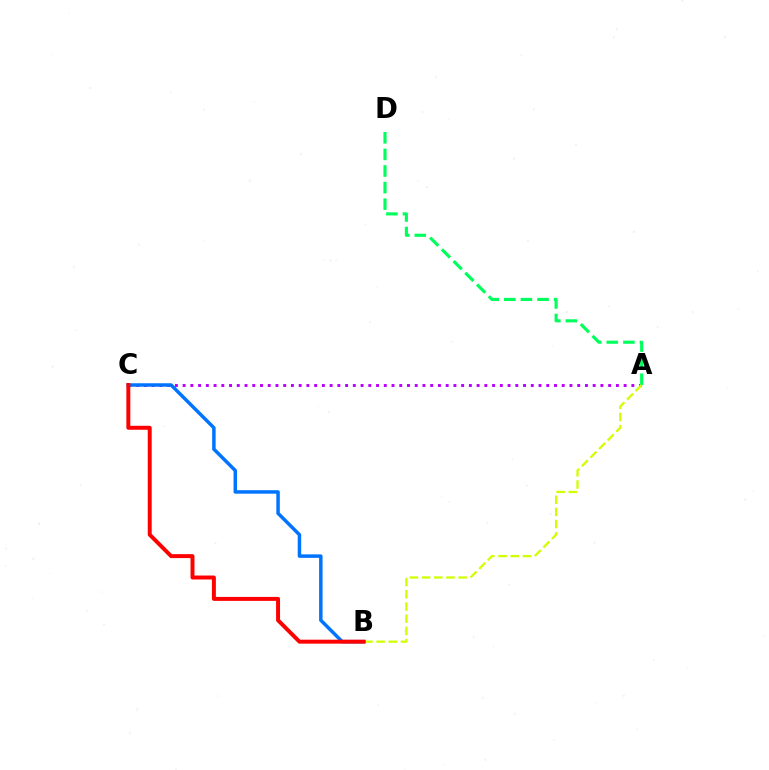{('A', 'C'): [{'color': '#b900ff', 'line_style': 'dotted', 'thickness': 2.1}], ('A', 'D'): [{'color': '#00ff5c', 'line_style': 'dashed', 'thickness': 2.25}], ('A', 'B'): [{'color': '#d1ff00', 'line_style': 'dashed', 'thickness': 1.66}], ('B', 'C'): [{'color': '#0074ff', 'line_style': 'solid', 'thickness': 2.51}, {'color': '#ff0000', 'line_style': 'solid', 'thickness': 2.85}]}